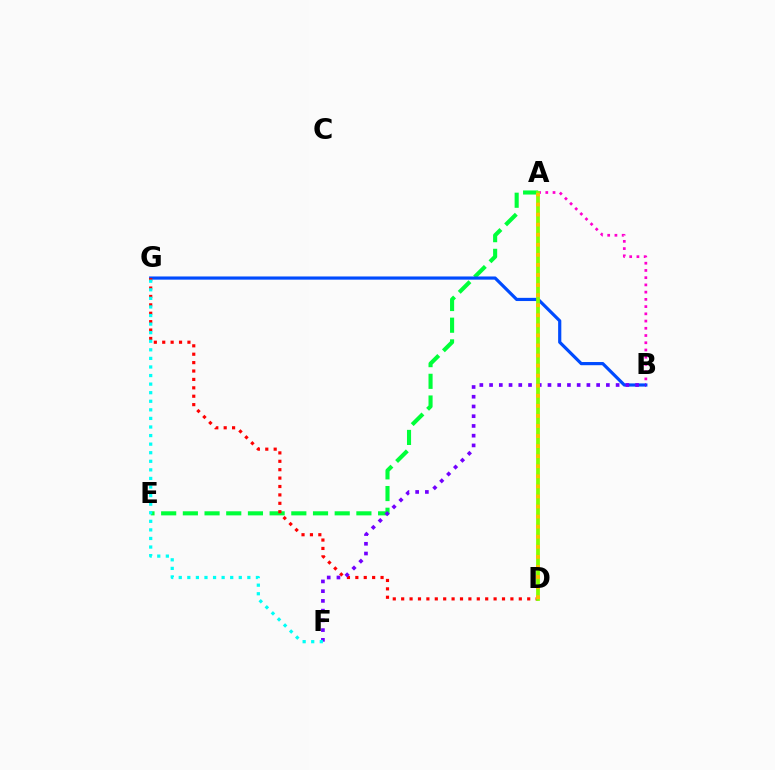{('A', 'B'): [{'color': '#ff00cf', 'line_style': 'dotted', 'thickness': 1.96}], ('A', 'E'): [{'color': '#00ff39', 'line_style': 'dashed', 'thickness': 2.95}], ('B', 'G'): [{'color': '#004bff', 'line_style': 'solid', 'thickness': 2.29}], ('D', 'G'): [{'color': '#ff0000', 'line_style': 'dotted', 'thickness': 2.28}], ('B', 'F'): [{'color': '#7200ff', 'line_style': 'dotted', 'thickness': 2.64}], ('A', 'D'): [{'color': '#84ff00', 'line_style': 'solid', 'thickness': 2.72}, {'color': '#ffbd00', 'line_style': 'dotted', 'thickness': 2.73}], ('F', 'G'): [{'color': '#00fff6', 'line_style': 'dotted', 'thickness': 2.33}]}